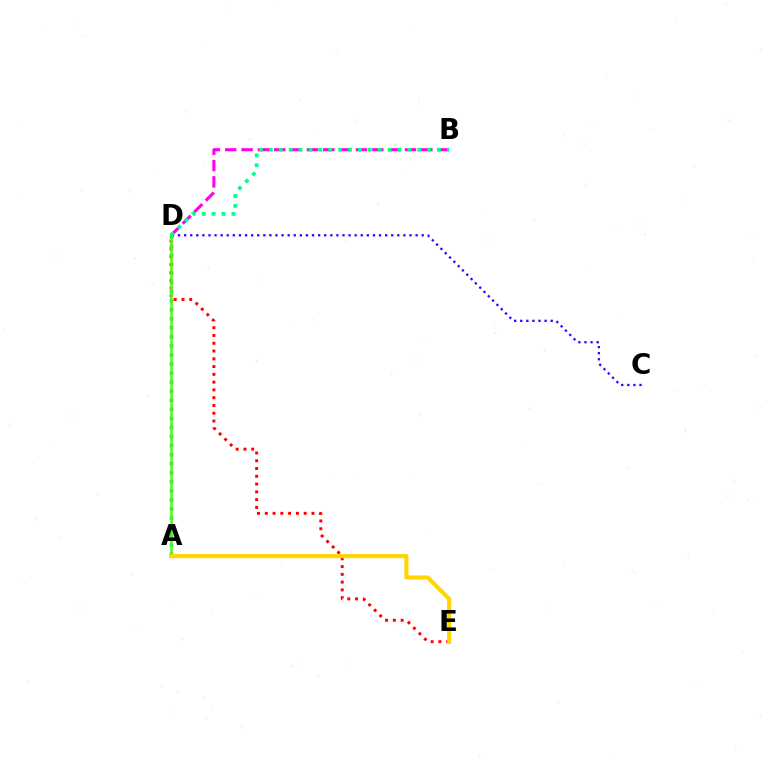{('A', 'D'): [{'color': '#009eff', 'line_style': 'dotted', 'thickness': 2.46}, {'color': '#4fff00', 'line_style': 'solid', 'thickness': 1.81}], ('D', 'E'): [{'color': '#ff0000', 'line_style': 'dotted', 'thickness': 2.11}], ('C', 'D'): [{'color': '#3700ff', 'line_style': 'dotted', 'thickness': 1.65}], ('B', 'D'): [{'color': '#ff00ed', 'line_style': 'dashed', 'thickness': 2.22}, {'color': '#00ff86', 'line_style': 'dotted', 'thickness': 2.69}], ('A', 'E'): [{'color': '#ffd500', 'line_style': 'solid', 'thickness': 2.96}]}